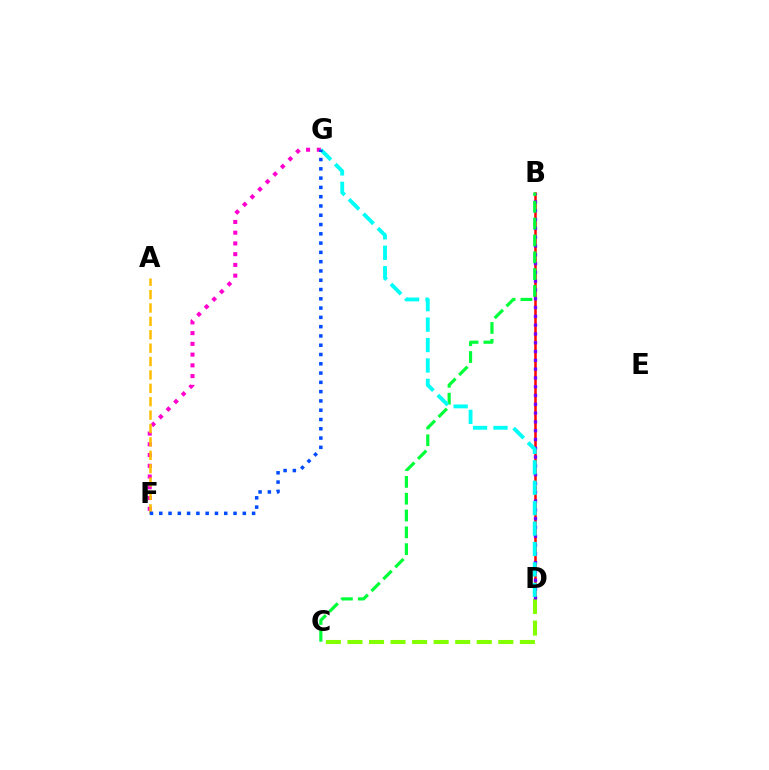{('F', 'G'): [{'color': '#ff00cf', 'line_style': 'dotted', 'thickness': 2.92}, {'color': '#004bff', 'line_style': 'dotted', 'thickness': 2.52}], ('B', 'D'): [{'color': '#ff0000', 'line_style': 'solid', 'thickness': 1.8}, {'color': '#7200ff', 'line_style': 'dotted', 'thickness': 2.39}], ('C', 'D'): [{'color': '#84ff00', 'line_style': 'dashed', 'thickness': 2.93}], ('A', 'F'): [{'color': '#ffbd00', 'line_style': 'dashed', 'thickness': 1.82}], ('B', 'C'): [{'color': '#00ff39', 'line_style': 'dashed', 'thickness': 2.29}], ('D', 'G'): [{'color': '#00fff6', 'line_style': 'dashed', 'thickness': 2.77}]}